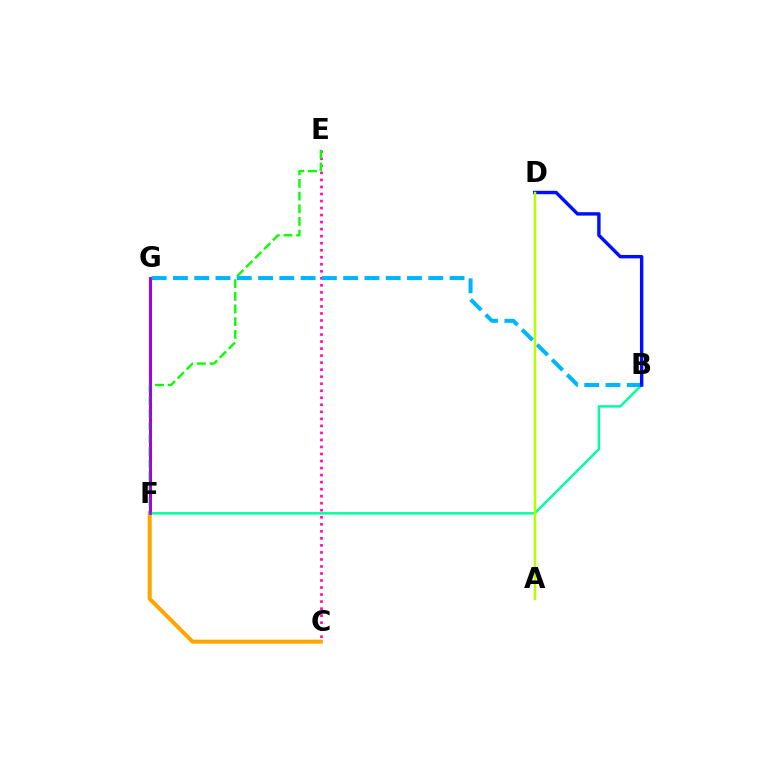{('F', 'G'): [{'color': '#ff0000', 'line_style': 'solid', 'thickness': 2.1}, {'color': '#9b00ff', 'line_style': 'solid', 'thickness': 1.9}], ('C', 'E'): [{'color': '#ff00bd', 'line_style': 'dotted', 'thickness': 1.91}], ('C', 'F'): [{'color': '#ffa500', 'line_style': 'solid', 'thickness': 2.9}], ('E', 'F'): [{'color': '#08ff00', 'line_style': 'dashed', 'thickness': 1.72}], ('B', 'F'): [{'color': '#00ff9d', 'line_style': 'solid', 'thickness': 1.77}], ('B', 'G'): [{'color': '#00b5ff', 'line_style': 'dashed', 'thickness': 2.89}], ('B', 'D'): [{'color': '#0010ff', 'line_style': 'solid', 'thickness': 2.46}], ('A', 'D'): [{'color': '#b3ff00', 'line_style': 'solid', 'thickness': 1.77}]}